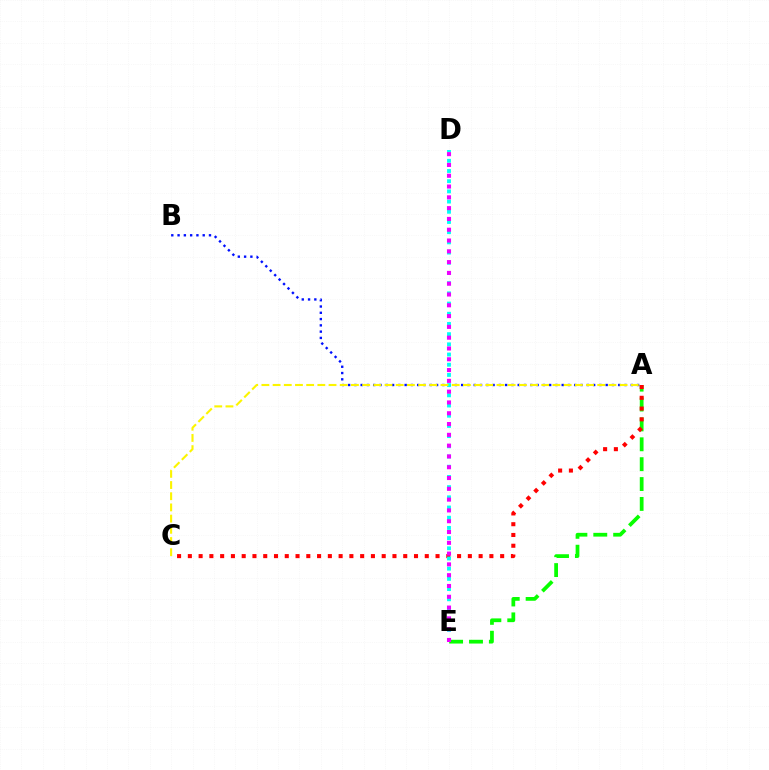{('A', 'E'): [{'color': '#08ff00', 'line_style': 'dashed', 'thickness': 2.7}], ('A', 'B'): [{'color': '#0010ff', 'line_style': 'dotted', 'thickness': 1.71}], ('A', 'C'): [{'color': '#ff0000', 'line_style': 'dotted', 'thickness': 2.93}, {'color': '#fcf500', 'line_style': 'dashed', 'thickness': 1.52}], ('D', 'E'): [{'color': '#00fff6', 'line_style': 'dotted', 'thickness': 2.77}, {'color': '#ee00ff', 'line_style': 'dotted', 'thickness': 2.93}]}